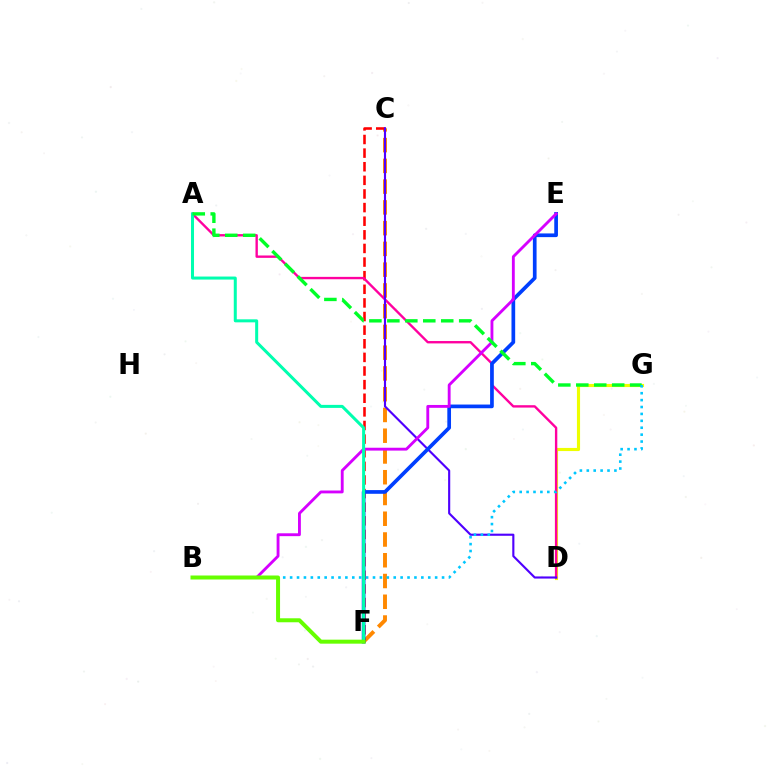{('C', 'F'): [{'color': '#ff8800', 'line_style': 'dashed', 'thickness': 2.82}, {'color': '#ff0000', 'line_style': 'dashed', 'thickness': 1.85}], ('D', 'G'): [{'color': '#eeff00', 'line_style': 'solid', 'thickness': 2.26}], ('A', 'D'): [{'color': '#ff00a0', 'line_style': 'solid', 'thickness': 1.71}], ('C', 'D'): [{'color': '#4f00ff', 'line_style': 'solid', 'thickness': 1.53}], ('E', 'F'): [{'color': '#003fff', 'line_style': 'solid', 'thickness': 2.66}], ('B', 'E'): [{'color': '#d600ff', 'line_style': 'solid', 'thickness': 2.06}], ('A', 'F'): [{'color': '#00ffaf', 'line_style': 'solid', 'thickness': 2.17}], ('A', 'G'): [{'color': '#00ff27', 'line_style': 'dashed', 'thickness': 2.44}], ('B', 'G'): [{'color': '#00c7ff', 'line_style': 'dotted', 'thickness': 1.88}], ('B', 'F'): [{'color': '#66ff00', 'line_style': 'solid', 'thickness': 2.88}]}